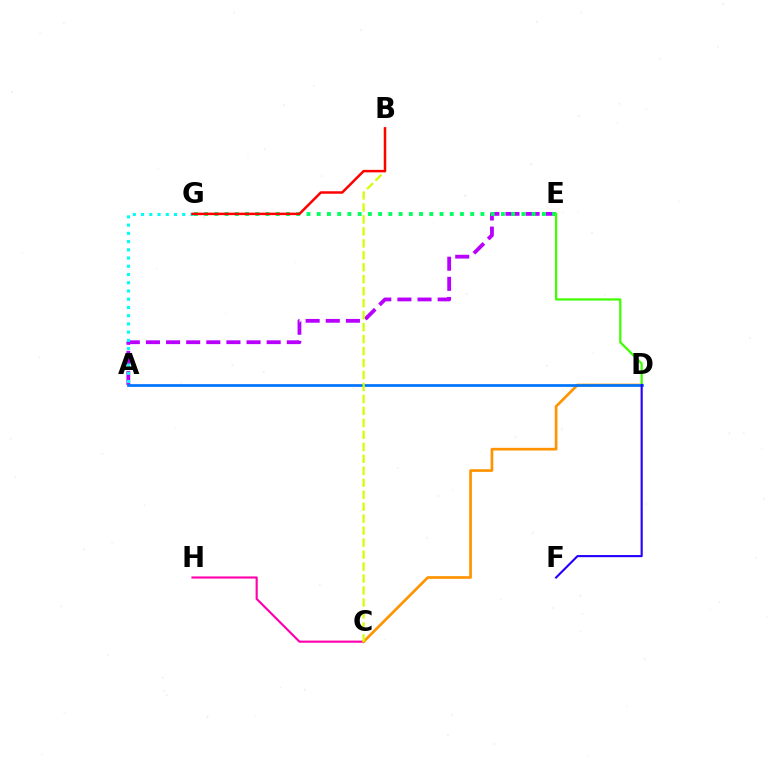{('A', 'E'): [{'color': '#b900ff', 'line_style': 'dashed', 'thickness': 2.73}], ('E', 'G'): [{'color': '#00ff5c', 'line_style': 'dotted', 'thickness': 2.78}], ('C', 'H'): [{'color': '#ff00ac', 'line_style': 'solid', 'thickness': 1.54}], ('C', 'D'): [{'color': '#ff9400', 'line_style': 'solid', 'thickness': 1.94}], ('D', 'E'): [{'color': '#3dff00', 'line_style': 'solid', 'thickness': 1.6}], ('A', 'D'): [{'color': '#0074ff', 'line_style': 'solid', 'thickness': 1.96}], ('A', 'G'): [{'color': '#00fff6', 'line_style': 'dotted', 'thickness': 2.24}], ('B', 'C'): [{'color': '#d1ff00', 'line_style': 'dashed', 'thickness': 1.63}], ('D', 'F'): [{'color': '#2500ff', 'line_style': 'solid', 'thickness': 1.53}], ('B', 'G'): [{'color': '#ff0000', 'line_style': 'solid', 'thickness': 1.79}]}